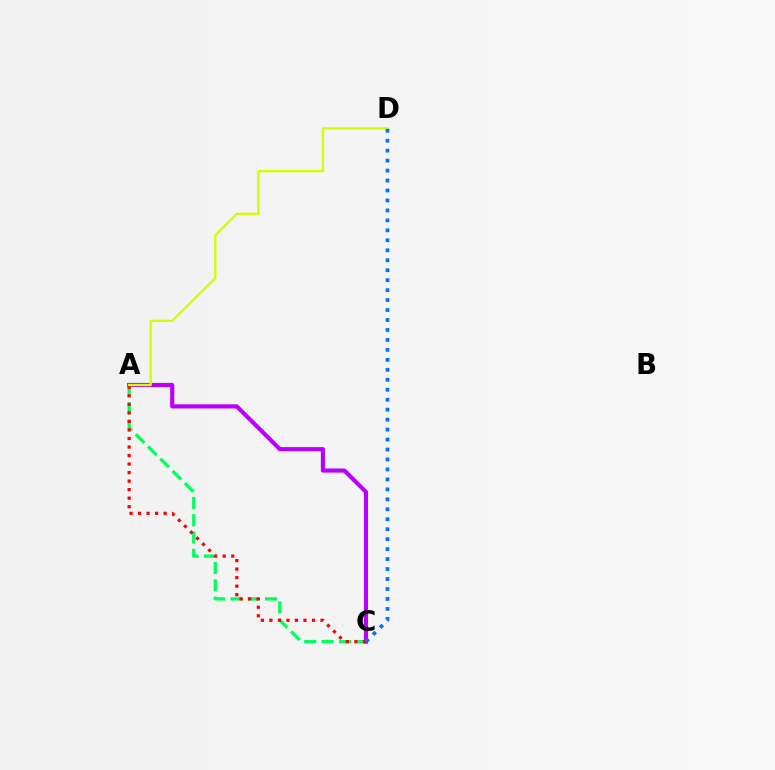{('A', 'C'): [{'color': '#b900ff', 'line_style': 'solid', 'thickness': 2.99}, {'color': '#00ff5c', 'line_style': 'dashed', 'thickness': 2.36}, {'color': '#ff0000', 'line_style': 'dotted', 'thickness': 2.32}], ('A', 'D'): [{'color': '#d1ff00', 'line_style': 'solid', 'thickness': 1.68}], ('C', 'D'): [{'color': '#0074ff', 'line_style': 'dotted', 'thickness': 2.71}]}